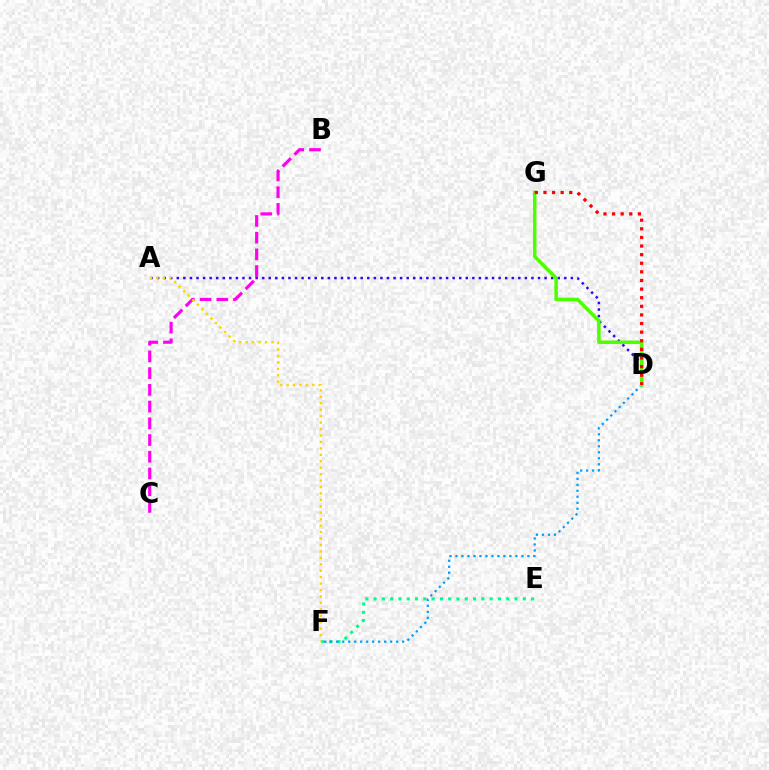{('E', 'F'): [{'color': '#00ff86', 'line_style': 'dotted', 'thickness': 2.25}], ('A', 'D'): [{'color': '#3700ff', 'line_style': 'dotted', 'thickness': 1.78}], ('D', 'F'): [{'color': '#009eff', 'line_style': 'dotted', 'thickness': 1.63}], ('D', 'G'): [{'color': '#4fff00', 'line_style': 'solid', 'thickness': 2.52}, {'color': '#ff0000', 'line_style': 'dotted', 'thickness': 2.34}], ('B', 'C'): [{'color': '#ff00ed', 'line_style': 'dashed', 'thickness': 2.27}], ('A', 'F'): [{'color': '#ffd500', 'line_style': 'dotted', 'thickness': 1.75}]}